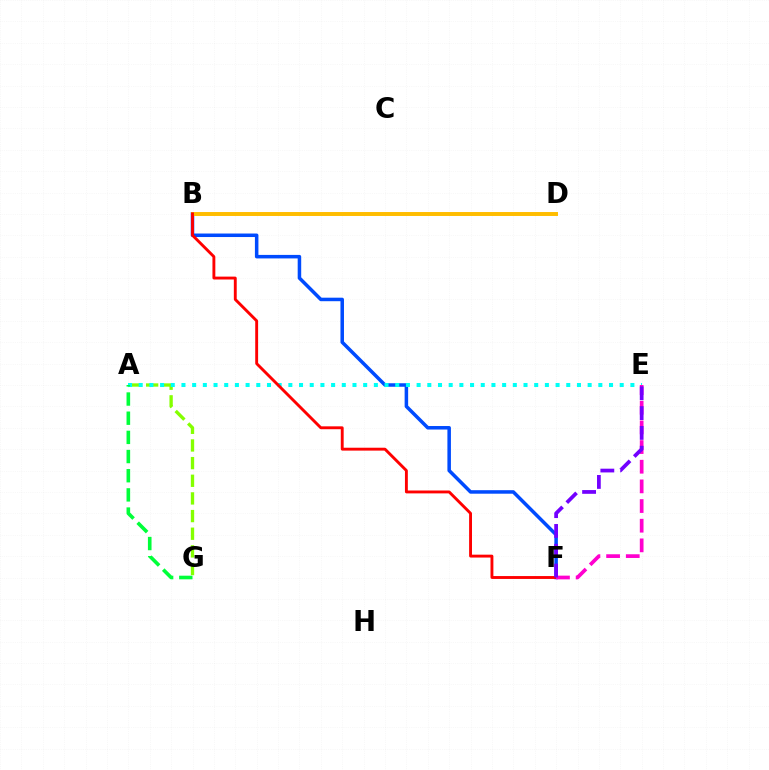{('B', 'F'): [{'color': '#004bff', 'line_style': 'solid', 'thickness': 2.53}, {'color': '#ff0000', 'line_style': 'solid', 'thickness': 2.08}], ('A', 'G'): [{'color': '#84ff00', 'line_style': 'dashed', 'thickness': 2.4}, {'color': '#00ff39', 'line_style': 'dashed', 'thickness': 2.6}], ('B', 'D'): [{'color': '#ffbd00', 'line_style': 'solid', 'thickness': 2.84}], ('A', 'E'): [{'color': '#00fff6', 'line_style': 'dotted', 'thickness': 2.9}], ('E', 'F'): [{'color': '#ff00cf', 'line_style': 'dashed', 'thickness': 2.67}, {'color': '#7200ff', 'line_style': 'dashed', 'thickness': 2.69}]}